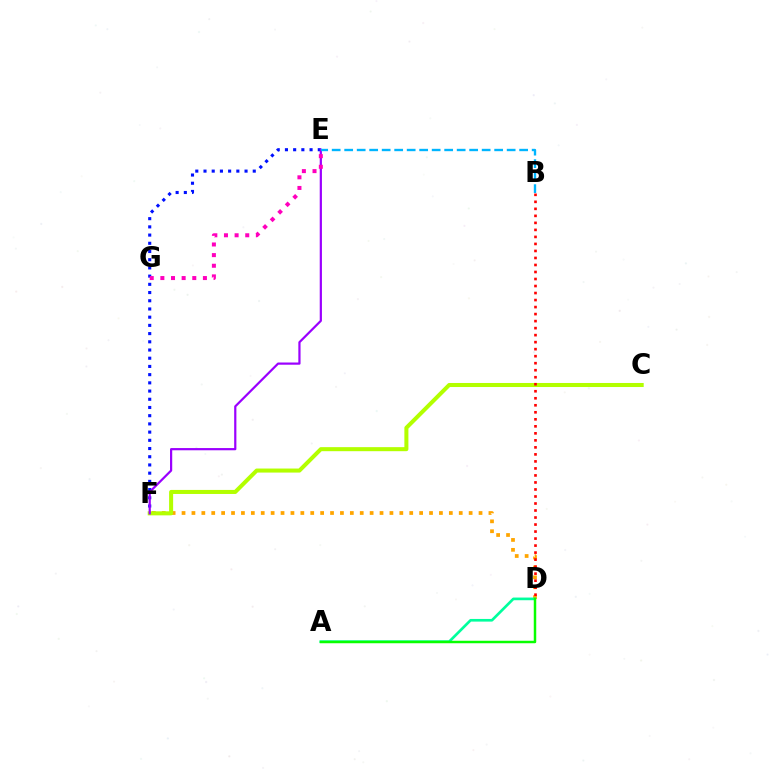{('E', 'F'): [{'color': '#0010ff', 'line_style': 'dotted', 'thickness': 2.23}, {'color': '#9b00ff', 'line_style': 'solid', 'thickness': 1.59}], ('D', 'F'): [{'color': '#ffa500', 'line_style': 'dotted', 'thickness': 2.69}], ('C', 'F'): [{'color': '#b3ff00', 'line_style': 'solid', 'thickness': 2.91}], ('B', 'D'): [{'color': '#ff0000', 'line_style': 'dotted', 'thickness': 1.91}], ('E', 'G'): [{'color': '#ff00bd', 'line_style': 'dotted', 'thickness': 2.89}], ('B', 'E'): [{'color': '#00b5ff', 'line_style': 'dashed', 'thickness': 1.7}], ('A', 'D'): [{'color': '#00ff9d', 'line_style': 'solid', 'thickness': 1.92}, {'color': '#08ff00', 'line_style': 'solid', 'thickness': 1.79}]}